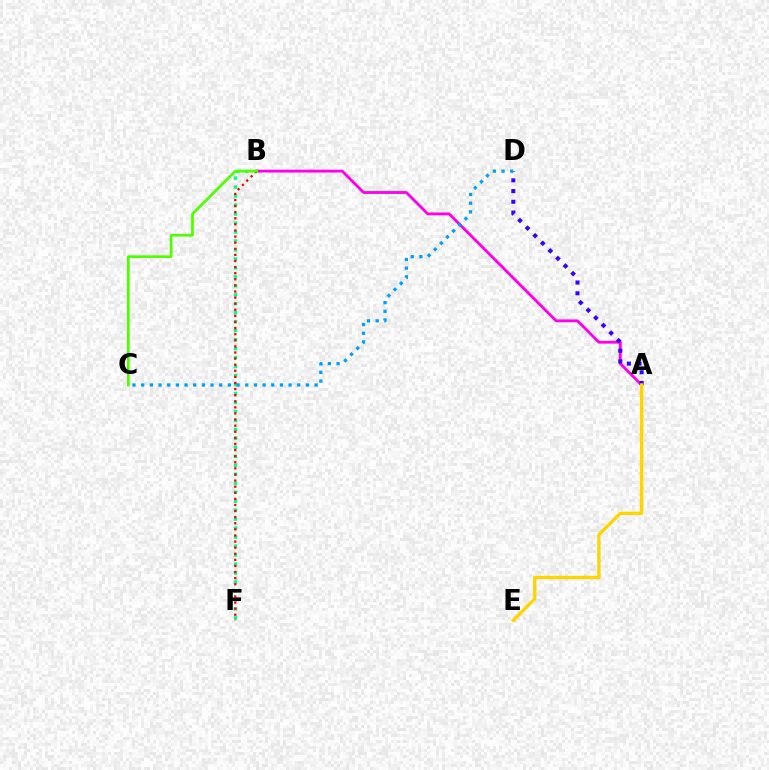{('A', 'B'): [{'color': '#ff00ed', 'line_style': 'solid', 'thickness': 2.06}], ('B', 'F'): [{'color': '#00ff86', 'line_style': 'dotted', 'thickness': 2.44}, {'color': '#ff0000', 'line_style': 'dotted', 'thickness': 1.66}], ('A', 'D'): [{'color': '#3700ff', 'line_style': 'dotted', 'thickness': 2.92}], ('A', 'E'): [{'color': '#ffd500', 'line_style': 'solid', 'thickness': 2.42}], ('C', 'D'): [{'color': '#009eff', 'line_style': 'dotted', 'thickness': 2.36}], ('B', 'C'): [{'color': '#4fff00', 'line_style': 'solid', 'thickness': 1.94}]}